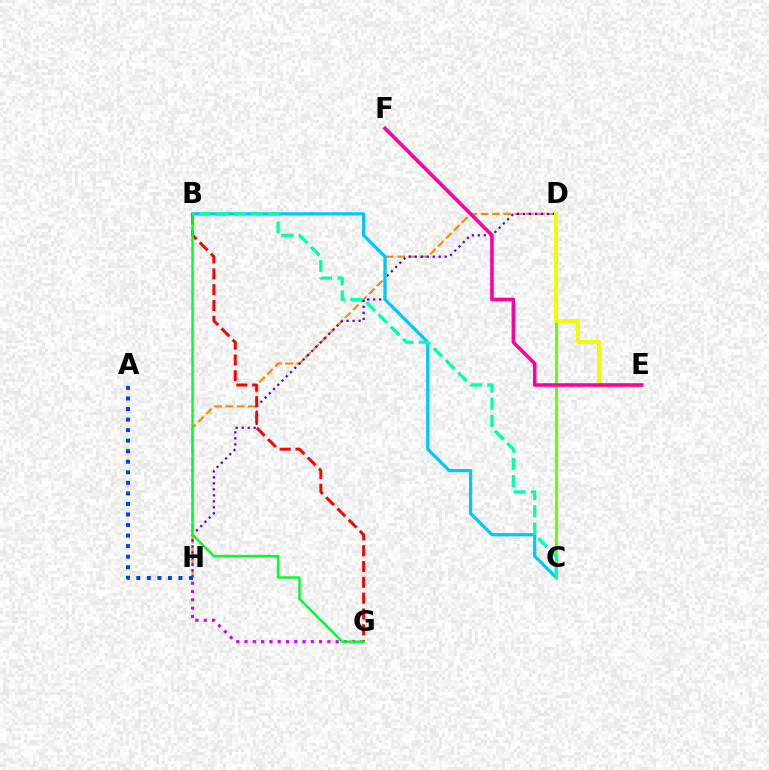{('D', 'H'): [{'color': '#ff8800', 'line_style': 'dashed', 'thickness': 1.53}, {'color': '#4f00ff', 'line_style': 'dotted', 'thickness': 1.63}], ('G', 'H'): [{'color': '#d600ff', 'line_style': 'dotted', 'thickness': 2.25}], ('B', 'C'): [{'color': '#00c7ff', 'line_style': 'solid', 'thickness': 2.34}, {'color': '#00ffaf', 'line_style': 'dashed', 'thickness': 2.34}], ('C', 'D'): [{'color': '#66ff00', 'line_style': 'solid', 'thickness': 2.09}], ('B', 'G'): [{'color': '#ff0000', 'line_style': 'dashed', 'thickness': 2.15}, {'color': '#00ff27', 'line_style': 'solid', 'thickness': 1.76}], ('D', 'E'): [{'color': '#eeff00', 'line_style': 'solid', 'thickness': 2.82}], ('A', 'H'): [{'color': '#003fff', 'line_style': 'dotted', 'thickness': 2.87}], ('E', 'F'): [{'color': '#ff00a0', 'line_style': 'solid', 'thickness': 2.58}]}